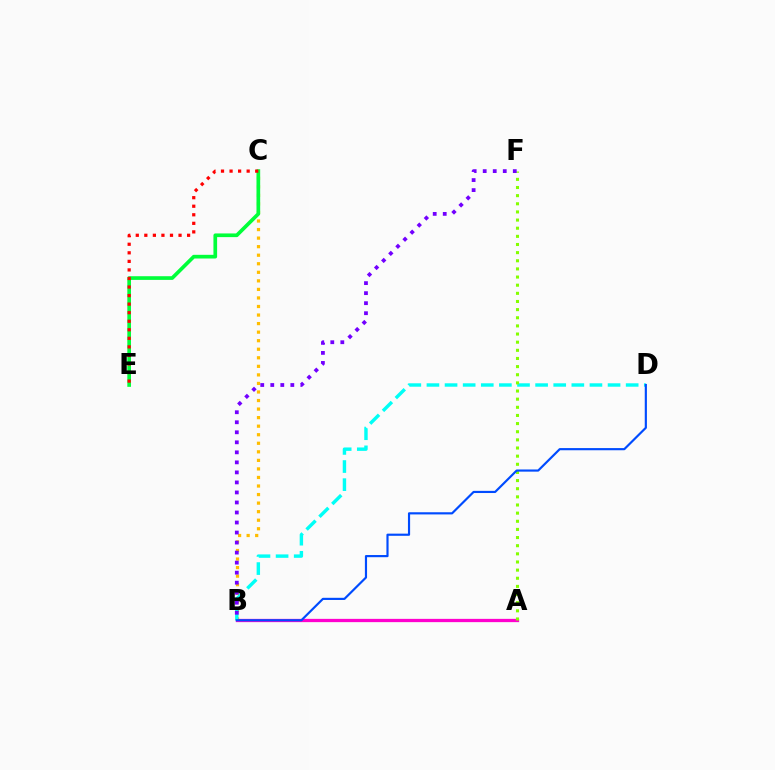{('B', 'C'): [{'color': '#ffbd00', 'line_style': 'dotted', 'thickness': 2.32}], ('C', 'E'): [{'color': '#00ff39', 'line_style': 'solid', 'thickness': 2.65}, {'color': '#ff0000', 'line_style': 'dotted', 'thickness': 2.32}], ('A', 'B'): [{'color': '#ff00cf', 'line_style': 'solid', 'thickness': 2.36}], ('B', 'D'): [{'color': '#00fff6', 'line_style': 'dashed', 'thickness': 2.46}, {'color': '#004bff', 'line_style': 'solid', 'thickness': 1.56}], ('A', 'F'): [{'color': '#84ff00', 'line_style': 'dotted', 'thickness': 2.21}], ('B', 'F'): [{'color': '#7200ff', 'line_style': 'dotted', 'thickness': 2.72}]}